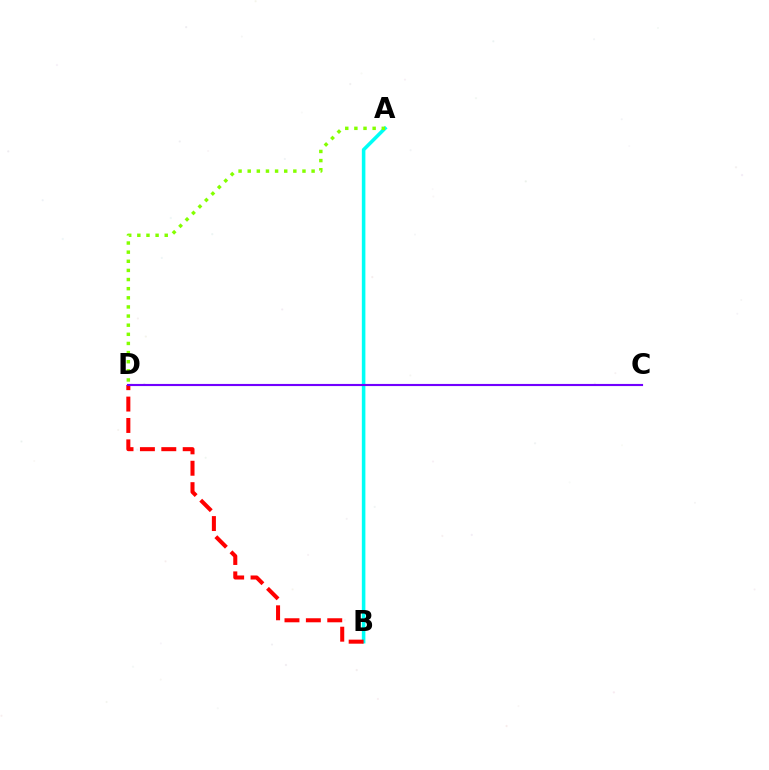{('A', 'B'): [{'color': '#00fff6', 'line_style': 'solid', 'thickness': 2.56}], ('B', 'D'): [{'color': '#ff0000', 'line_style': 'dashed', 'thickness': 2.91}], ('C', 'D'): [{'color': '#7200ff', 'line_style': 'solid', 'thickness': 1.54}], ('A', 'D'): [{'color': '#84ff00', 'line_style': 'dotted', 'thickness': 2.48}]}